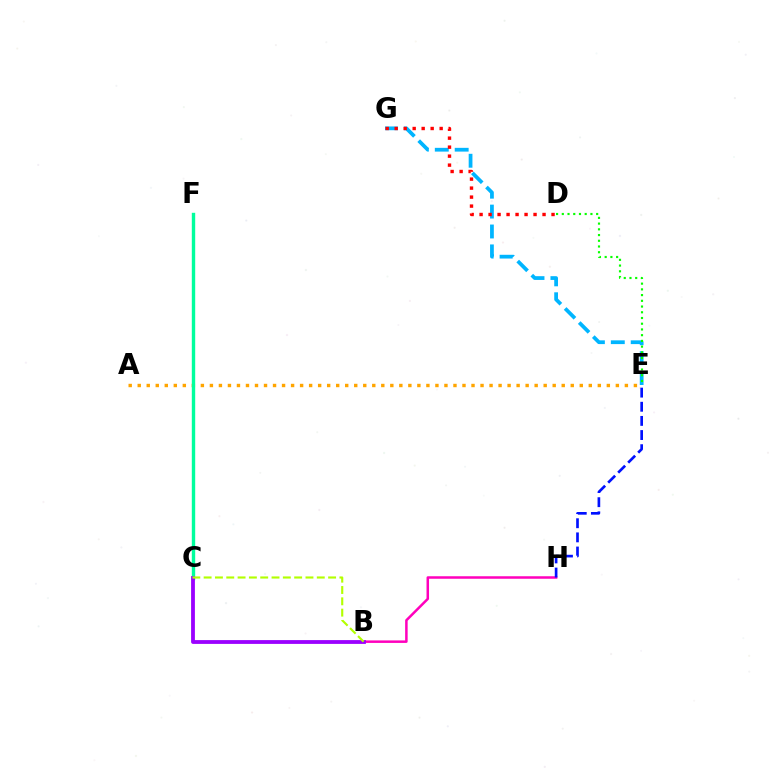{('A', 'E'): [{'color': '#ffa500', 'line_style': 'dotted', 'thickness': 2.45}], ('E', 'G'): [{'color': '#00b5ff', 'line_style': 'dashed', 'thickness': 2.7}], ('C', 'F'): [{'color': '#00ff9d', 'line_style': 'solid', 'thickness': 2.44}], ('D', 'E'): [{'color': '#08ff00', 'line_style': 'dotted', 'thickness': 1.56}], ('B', 'H'): [{'color': '#ff00bd', 'line_style': 'solid', 'thickness': 1.8}], ('B', 'C'): [{'color': '#9b00ff', 'line_style': 'solid', 'thickness': 2.74}, {'color': '#b3ff00', 'line_style': 'dashed', 'thickness': 1.54}], ('D', 'G'): [{'color': '#ff0000', 'line_style': 'dotted', 'thickness': 2.44}], ('E', 'H'): [{'color': '#0010ff', 'line_style': 'dashed', 'thickness': 1.92}]}